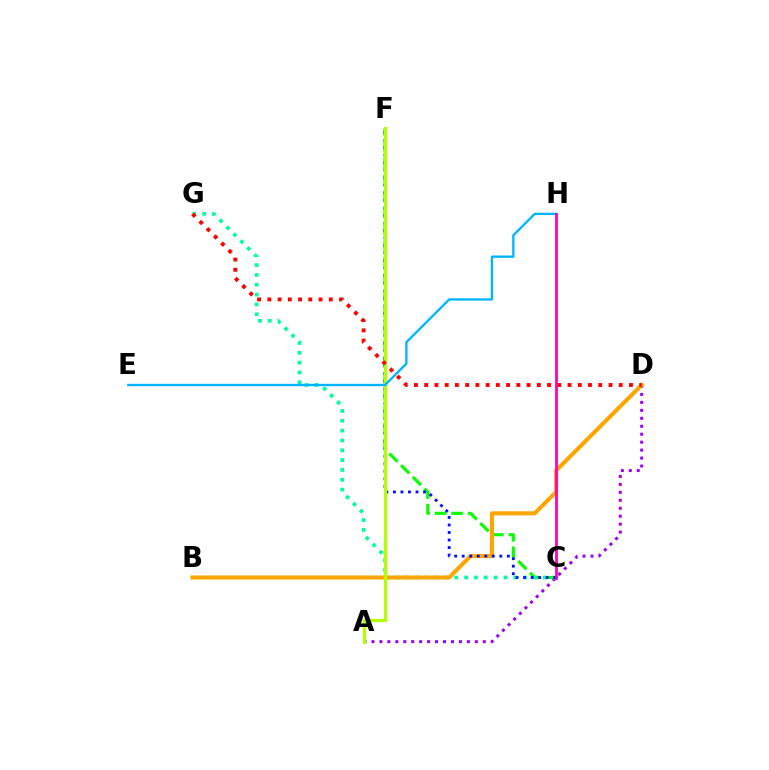{('C', 'F'): [{'color': '#08ff00', 'line_style': 'dashed', 'thickness': 2.25}, {'color': '#0010ff', 'line_style': 'dotted', 'thickness': 2.04}], ('A', 'D'): [{'color': '#9b00ff', 'line_style': 'dotted', 'thickness': 2.16}], ('C', 'G'): [{'color': '#00ff9d', 'line_style': 'dotted', 'thickness': 2.67}], ('B', 'D'): [{'color': '#ffa500', 'line_style': 'solid', 'thickness': 2.94}], ('A', 'F'): [{'color': '#b3ff00', 'line_style': 'solid', 'thickness': 2.33}], ('D', 'G'): [{'color': '#ff0000', 'line_style': 'dotted', 'thickness': 2.78}], ('E', 'H'): [{'color': '#00b5ff', 'line_style': 'solid', 'thickness': 1.67}], ('C', 'H'): [{'color': '#ff00bd', 'line_style': 'solid', 'thickness': 2.0}]}